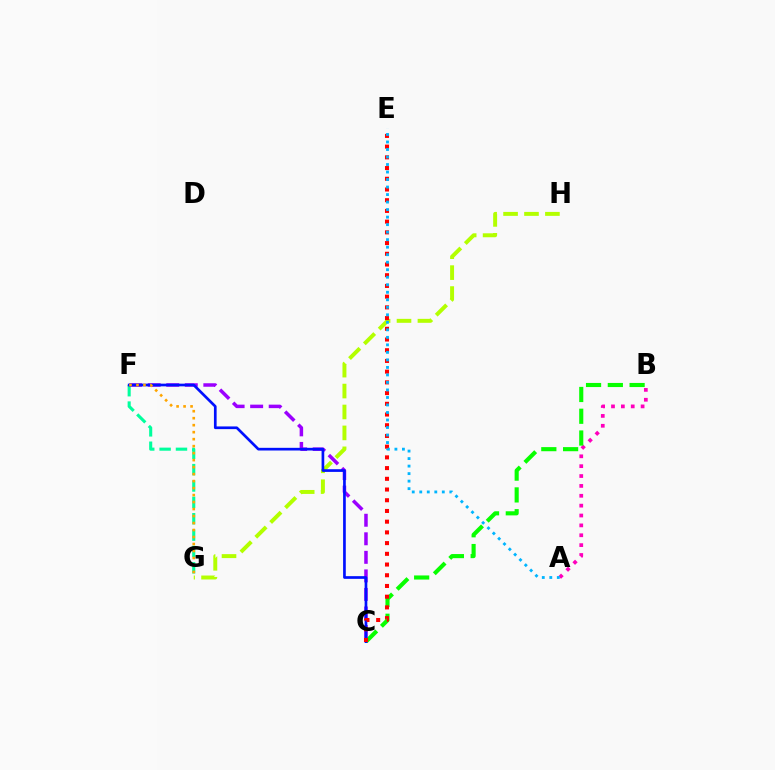{('F', 'G'): [{'color': '#00ff9d', 'line_style': 'dashed', 'thickness': 2.22}, {'color': '#ffa500', 'line_style': 'dotted', 'thickness': 1.9}], ('C', 'F'): [{'color': '#9b00ff', 'line_style': 'dashed', 'thickness': 2.52}, {'color': '#0010ff', 'line_style': 'solid', 'thickness': 1.93}], ('A', 'B'): [{'color': '#ff00bd', 'line_style': 'dotted', 'thickness': 2.68}], ('B', 'C'): [{'color': '#08ff00', 'line_style': 'dashed', 'thickness': 2.96}], ('G', 'H'): [{'color': '#b3ff00', 'line_style': 'dashed', 'thickness': 2.84}], ('C', 'E'): [{'color': '#ff0000', 'line_style': 'dotted', 'thickness': 2.91}], ('A', 'E'): [{'color': '#00b5ff', 'line_style': 'dotted', 'thickness': 2.04}]}